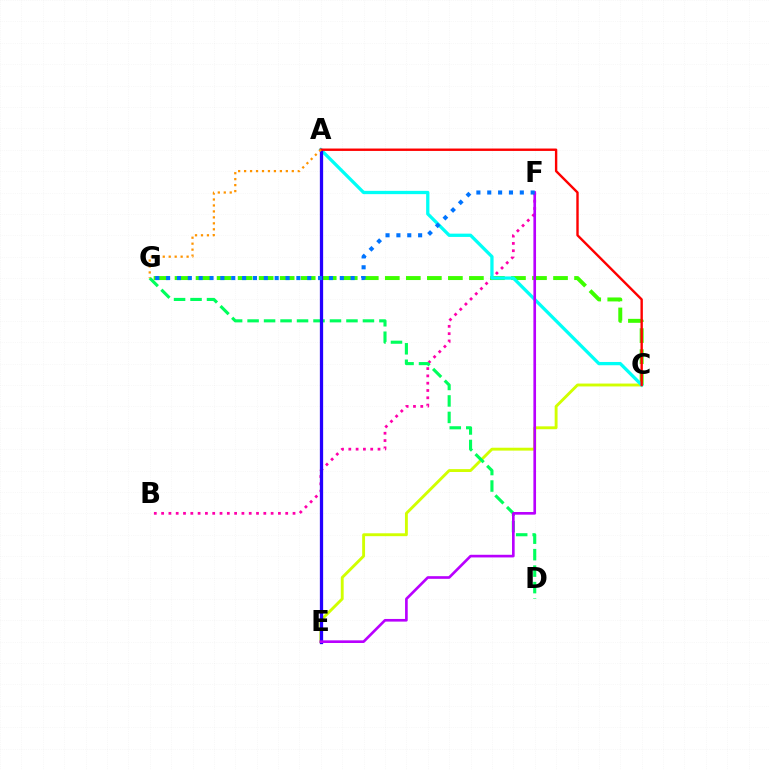{('C', 'E'): [{'color': '#d1ff00', 'line_style': 'solid', 'thickness': 2.07}], ('B', 'F'): [{'color': '#ff00ac', 'line_style': 'dotted', 'thickness': 1.98}], ('D', 'G'): [{'color': '#00ff5c', 'line_style': 'dashed', 'thickness': 2.24}], ('C', 'G'): [{'color': '#3dff00', 'line_style': 'dashed', 'thickness': 2.86}], ('A', 'C'): [{'color': '#00fff6', 'line_style': 'solid', 'thickness': 2.36}, {'color': '#ff0000', 'line_style': 'solid', 'thickness': 1.73}], ('A', 'E'): [{'color': '#2500ff', 'line_style': 'solid', 'thickness': 2.36}], ('E', 'F'): [{'color': '#b900ff', 'line_style': 'solid', 'thickness': 1.91}], ('F', 'G'): [{'color': '#0074ff', 'line_style': 'dotted', 'thickness': 2.95}], ('A', 'G'): [{'color': '#ff9400', 'line_style': 'dotted', 'thickness': 1.62}]}